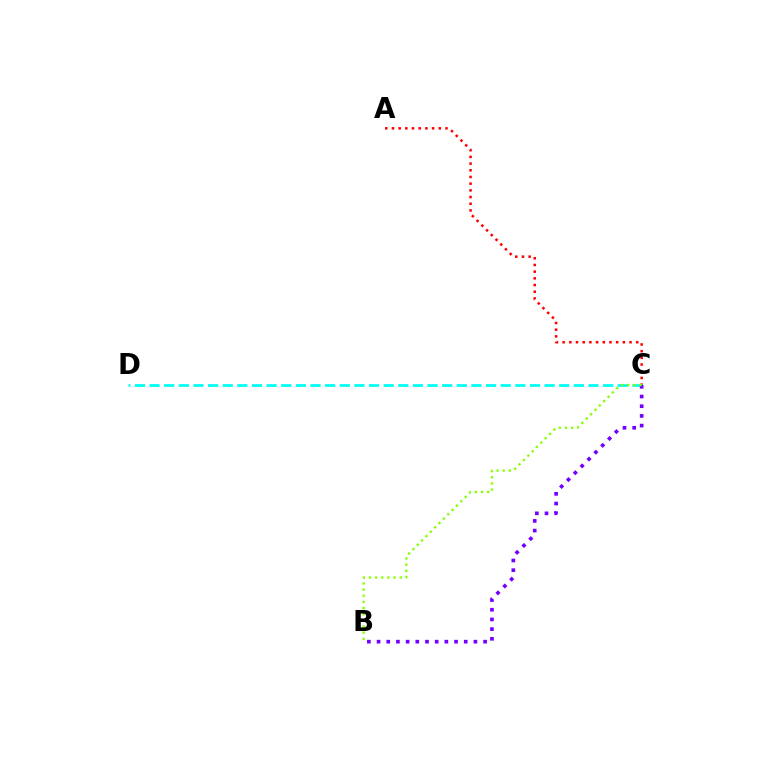{('A', 'C'): [{'color': '#ff0000', 'line_style': 'dotted', 'thickness': 1.82}], ('C', 'D'): [{'color': '#00fff6', 'line_style': 'dashed', 'thickness': 1.99}], ('B', 'C'): [{'color': '#7200ff', 'line_style': 'dotted', 'thickness': 2.63}, {'color': '#84ff00', 'line_style': 'dotted', 'thickness': 1.67}]}